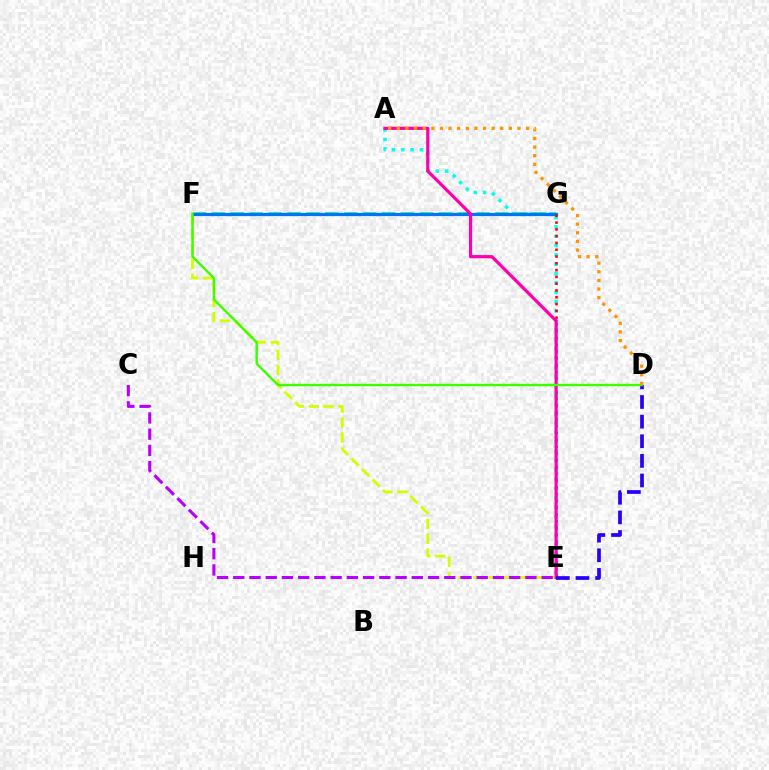{('A', 'E'): [{'color': '#00fff6', 'line_style': 'dotted', 'thickness': 2.54}, {'color': '#ff00ac', 'line_style': 'solid', 'thickness': 2.31}], ('F', 'G'): [{'color': '#00ff5c', 'line_style': 'dashed', 'thickness': 2.57}, {'color': '#0074ff', 'line_style': 'solid', 'thickness': 2.33}], ('E', 'F'): [{'color': '#d1ff00', 'line_style': 'dashed', 'thickness': 2.03}], ('E', 'G'): [{'color': '#ff0000', 'line_style': 'dotted', 'thickness': 1.85}], ('D', 'E'): [{'color': '#2500ff', 'line_style': 'dashed', 'thickness': 2.67}], ('C', 'E'): [{'color': '#b900ff', 'line_style': 'dashed', 'thickness': 2.2}], ('D', 'F'): [{'color': '#3dff00', 'line_style': 'solid', 'thickness': 1.74}], ('A', 'D'): [{'color': '#ff9400', 'line_style': 'dotted', 'thickness': 2.34}]}